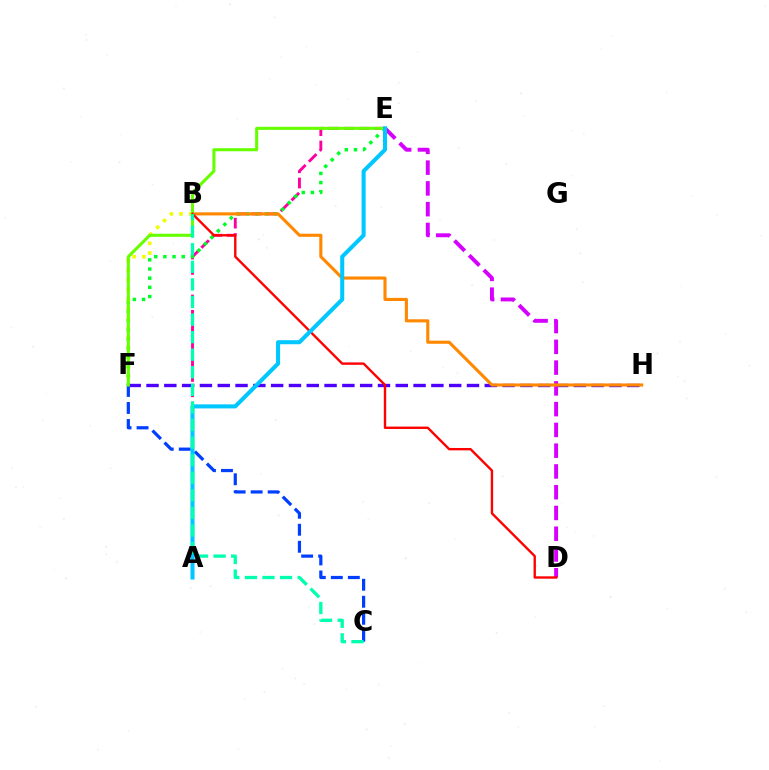{('B', 'F'): [{'color': '#eeff00', 'line_style': 'dotted', 'thickness': 2.62}], ('A', 'E'): [{'color': '#ff00a0', 'line_style': 'dashed', 'thickness': 2.08}, {'color': '#00c7ff', 'line_style': 'solid', 'thickness': 2.91}], ('E', 'F'): [{'color': '#00ff27', 'line_style': 'dotted', 'thickness': 2.49}, {'color': '#66ff00', 'line_style': 'solid', 'thickness': 2.2}], ('F', 'H'): [{'color': '#4f00ff', 'line_style': 'dashed', 'thickness': 2.42}], ('D', 'E'): [{'color': '#d600ff', 'line_style': 'dashed', 'thickness': 2.82}], ('C', 'F'): [{'color': '#003fff', 'line_style': 'dashed', 'thickness': 2.31}], ('B', 'H'): [{'color': '#ff8800', 'line_style': 'solid', 'thickness': 2.23}], ('B', 'D'): [{'color': '#ff0000', 'line_style': 'solid', 'thickness': 1.71}], ('B', 'C'): [{'color': '#00ffaf', 'line_style': 'dashed', 'thickness': 2.39}]}